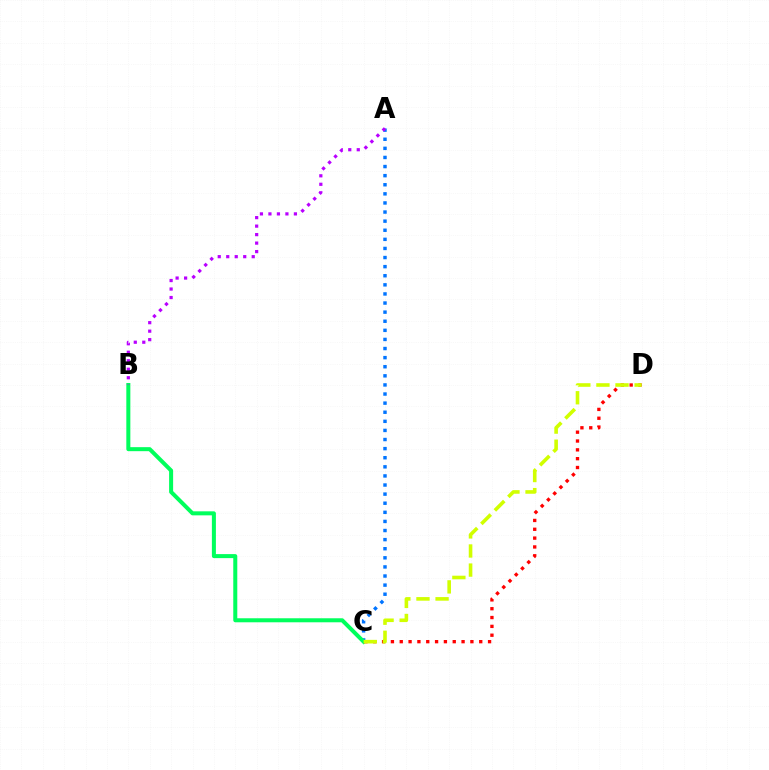{('A', 'C'): [{'color': '#0074ff', 'line_style': 'dotted', 'thickness': 2.47}], ('B', 'C'): [{'color': '#00ff5c', 'line_style': 'solid', 'thickness': 2.89}], ('C', 'D'): [{'color': '#ff0000', 'line_style': 'dotted', 'thickness': 2.4}, {'color': '#d1ff00', 'line_style': 'dashed', 'thickness': 2.59}], ('A', 'B'): [{'color': '#b900ff', 'line_style': 'dotted', 'thickness': 2.31}]}